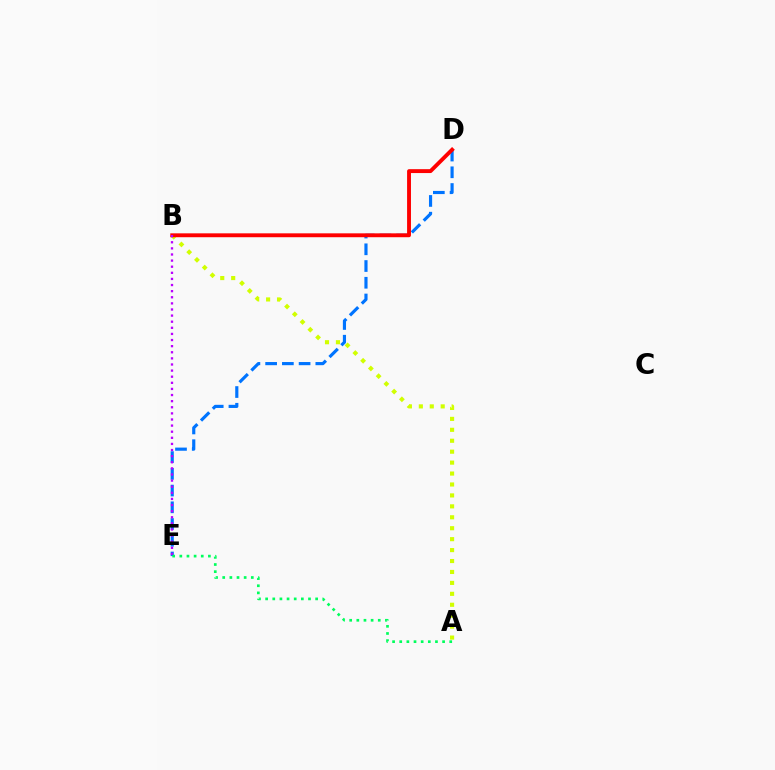{('D', 'E'): [{'color': '#0074ff', 'line_style': 'dashed', 'thickness': 2.27}], ('A', 'B'): [{'color': '#d1ff00', 'line_style': 'dotted', 'thickness': 2.97}], ('B', 'D'): [{'color': '#ff0000', 'line_style': 'solid', 'thickness': 2.8}], ('B', 'E'): [{'color': '#b900ff', 'line_style': 'dotted', 'thickness': 1.66}], ('A', 'E'): [{'color': '#00ff5c', 'line_style': 'dotted', 'thickness': 1.94}]}